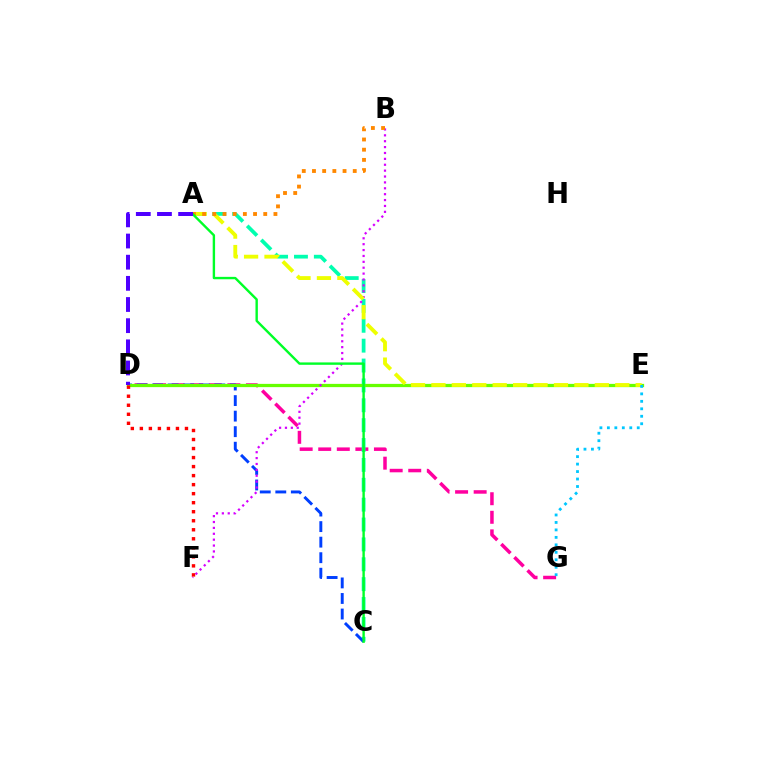{('D', 'G'): [{'color': '#ff00a0', 'line_style': 'dashed', 'thickness': 2.52}], ('A', 'C'): [{'color': '#00ffaf', 'line_style': 'dashed', 'thickness': 2.7}, {'color': '#00ff27', 'line_style': 'solid', 'thickness': 1.72}], ('C', 'D'): [{'color': '#003fff', 'line_style': 'dashed', 'thickness': 2.11}], ('D', 'E'): [{'color': '#66ff00', 'line_style': 'solid', 'thickness': 2.34}], ('B', 'F'): [{'color': '#d600ff', 'line_style': 'dotted', 'thickness': 1.6}], ('A', 'E'): [{'color': '#eeff00', 'line_style': 'dashed', 'thickness': 2.77}], ('A', 'B'): [{'color': '#ff8800', 'line_style': 'dotted', 'thickness': 2.77}], ('D', 'F'): [{'color': '#ff0000', 'line_style': 'dotted', 'thickness': 2.45}], ('A', 'D'): [{'color': '#4f00ff', 'line_style': 'dashed', 'thickness': 2.87}], ('E', 'G'): [{'color': '#00c7ff', 'line_style': 'dotted', 'thickness': 2.03}]}